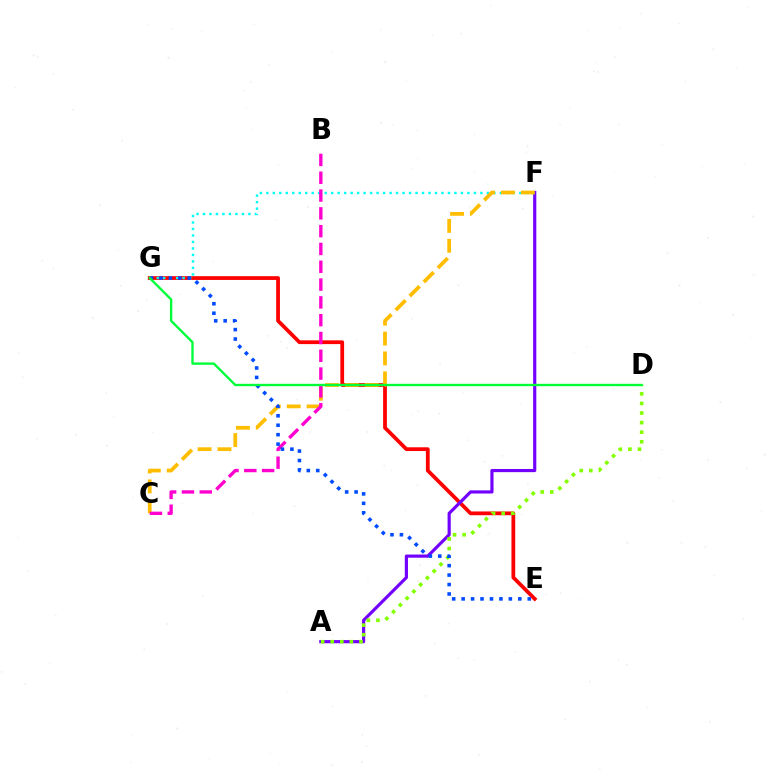{('E', 'G'): [{'color': '#ff0000', 'line_style': 'solid', 'thickness': 2.7}, {'color': '#004bff', 'line_style': 'dotted', 'thickness': 2.57}], ('A', 'F'): [{'color': '#7200ff', 'line_style': 'solid', 'thickness': 2.28}], ('F', 'G'): [{'color': '#00fff6', 'line_style': 'dotted', 'thickness': 1.76}], ('C', 'F'): [{'color': '#ffbd00', 'line_style': 'dashed', 'thickness': 2.7}], ('B', 'C'): [{'color': '#ff00cf', 'line_style': 'dashed', 'thickness': 2.42}], ('A', 'D'): [{'color': '#84ff00', 'line_style': 'dotted', 'thickness': 2.6}], ('D', 'G'): [{'color': '#00ff39', 'line_style': 'solid', 'thickness': 1.71}]}